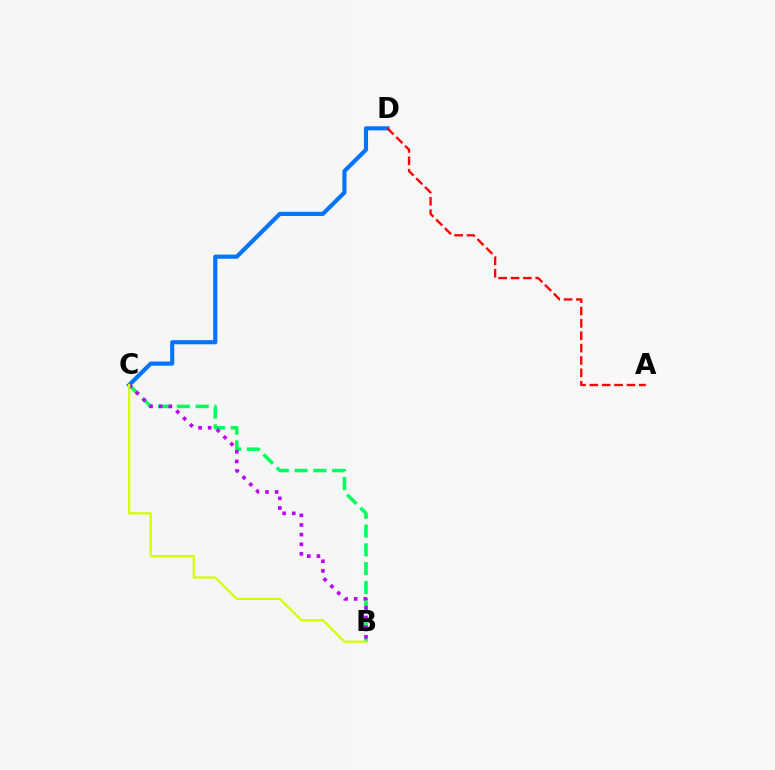{('C', 'D'): [{'color': '#0074ff', 'line_style': 'solid', 'thickness': 2.98}], ('B', 'C'): [{'color': '#00ff5c', 'line_style': 'dashed', 'thickness': 2.56}, {'color': '#b900ff', 'line_style': 'dotted', 'thickness': 2.62}, {'color': '#d1ff00', 'line_style': 'solid', 'thickness': 1.6}], ('A', 'D'): [{'color': '#ff0000', 'line_style': 'dashed', 'thickness': 1.68}]}